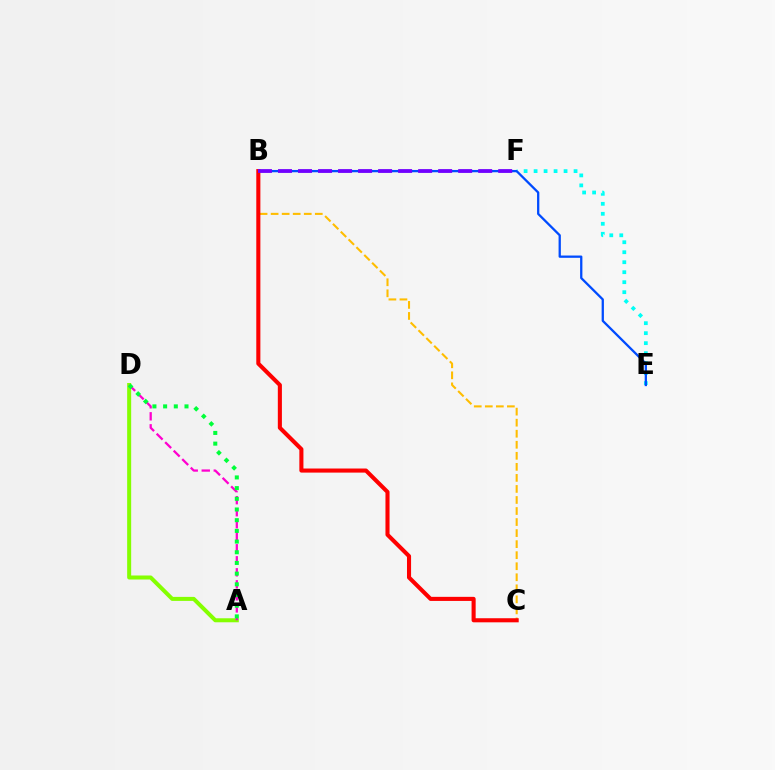{('E', 'F'): [{'color': '#00fff6', 'line_style': 'dotted', 'thickness': 2.71}], ('B', 'C'): [{'color': '#ffbd00', 'line_style': 'dashed', 'thickness': 1.5}, {'color': '#ff0000', 'line_style': 'solid', 'thickness': 2.94}], ('B', 'E'): [{'color': '#004bff', 'line_style': 'solid', 'thickness': 1.65}], ('A', 'D'): [{'color': '#84ff00', 'line_style': 'solid', 'thickness': 2.88}, {'color': '#ff00cf', 'line_style': 'dashed', 'thickness': 1.63}, {'color': '#00ff39', 'line_style': 'dotted', 'thickness': 2.9}], ('B', 'F'): [{'color': '#7200ff', 'line_style': 'dashed', 'thickness': 2.72}]}